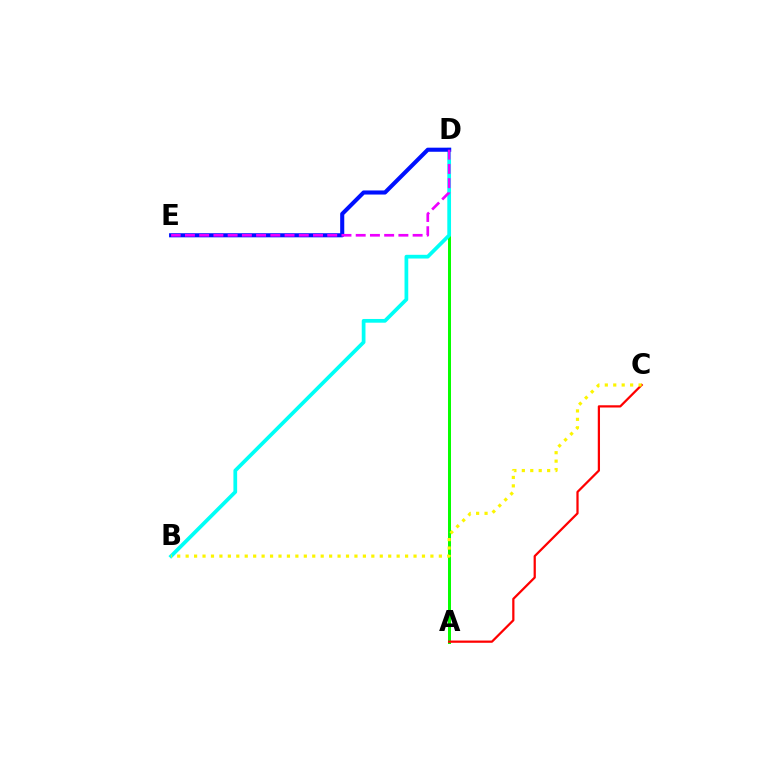{('A', 'D'): [{'color': '#08ff00', 'line_style': 'solid', 'thickness': 2.15}], ('B', 'D'): [{'color': '#00fff6', 'line_style': 'solid', 'thickness': 2.68}], ('A', 'C'): [{'color': '#ff0000', 'line_style': 'solid', 'thickness': 1.61}], ('D', 'E'): [{'color': '#0010ff', 'line_style': 'solid', 'thickness': 2.94}, {'color': '#ee00ff', 'line_style': 'dashed', 'thickness': 1.93}], ('B', 'C'): [{'color': '#fcf500', 'line_style': 'dotted', 'thickness': 2.29}]}